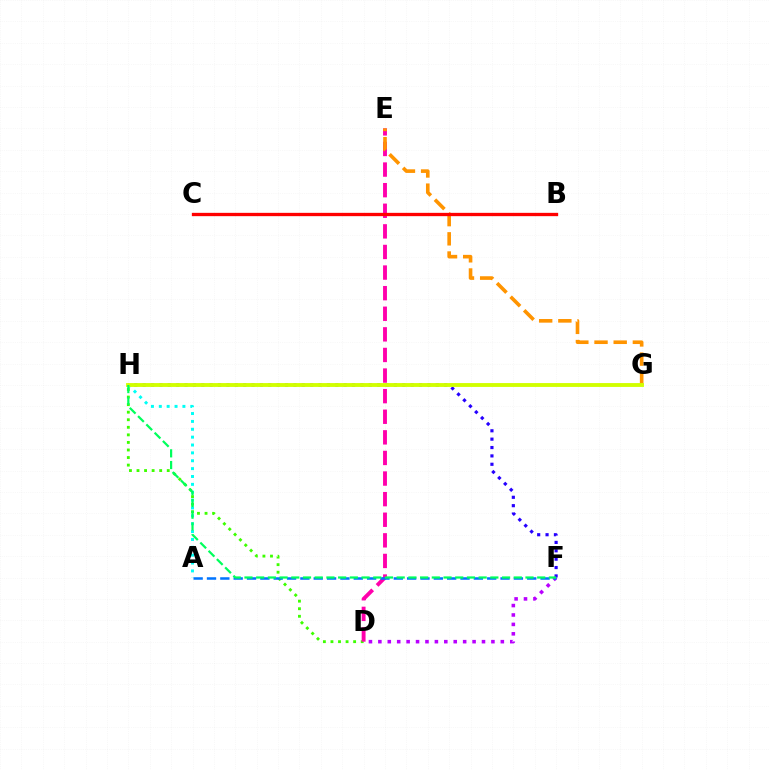{('D', 'H'): [{'color': '#3dff00', 'line_style': 'dotted', 'thickness': 2.05}], ('D', 'E'): [{'color': '#ff00ac', 'line_style': 'dashed', 'thickness': 2.8}], ('D', 'F'): [{'color': '#b900ff', 'line_style': 'dotted', 'thickness': 2.56}], ('A', 'H'): [{'color': '#00fff6', 'line_style': 'dotted', 'thickness': 2.14}], ('A', 'F'): [{'color': '#0074ff', 'line_style': 'dashed', 'thickness': 1.81}], ('F', 'H'): [{'color': '#2500ff', 'line_style': 'dotted', 'thickness': 2.28}, {'color': '#00ff5c', 'line_style': 'dashed', 'thickness': 1.59}], ('E', 'G'): [{'color': '#ff9400', 'line_style': 'dashed', 'thickness': 2.61}], ('B', 'C'): [{'color': '#ff0000', 'line_style': 'solid', 'thickness': 2.38}], ('G', 'H'): [{'color': '#d1ff00', 'line_style': 'solid', 'thickness': 2.78}]}